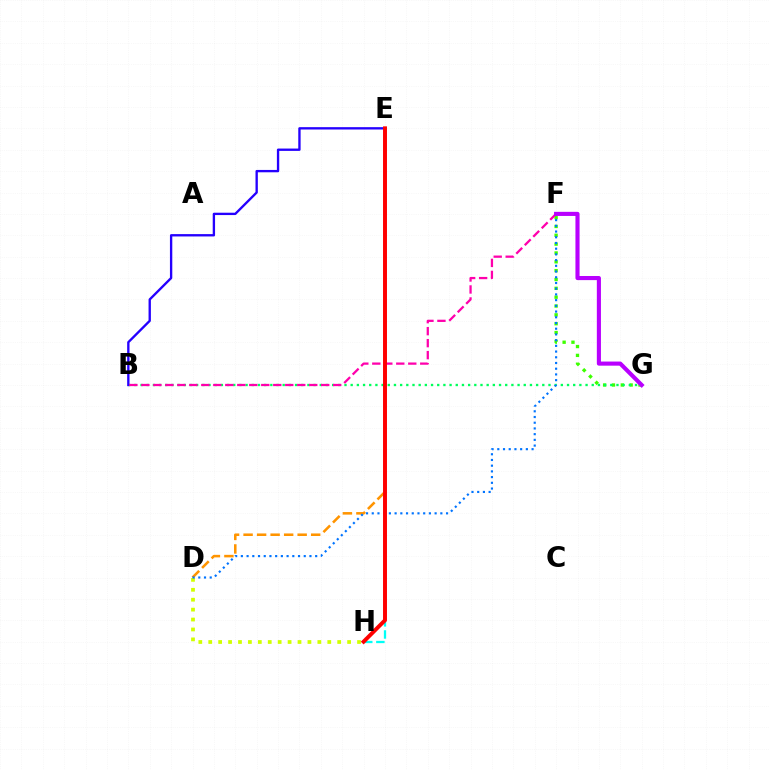{('F', 'G'): [{'color': '#3dff00', 'line_style': 'dotted', 'thickness': 2.4}, {'color': '#b900ff', 'line_style': 'solid', 'thickness': 2.96}], ('B', 'G'): [{'color': '#00ff5c', 'line_style': 'dotted', 'thickness': 1.68}], ('D', 'E'): [{'color': '#ff9400', 'line_style': 'dashed', 'thickness': 1.84}], ('E', 'H'): [{'color': '#00fff6', 'line_style': 'dashed', 'thickness': 1.65}, {'color': '#ff0000', 'line_style': 'solid', 'thickness': 2.84}], ('D', 'H'): [{'color': '#d1ff00', 'line_style': 'dotted', 'thickness': 2.7}], ('D', 'F'): [{'color': '#0074ff', 'line_style': 'dotted', 'thickness': 1.55}], ('B', 'E'): [{'color': '#2500ff', 'line_style': 'solid', 'thickness': 1.69}], ('B', 'F'): [{'color': '#ff00ac', 'line_style': 'dashed', 'thickness': 1.63}]}